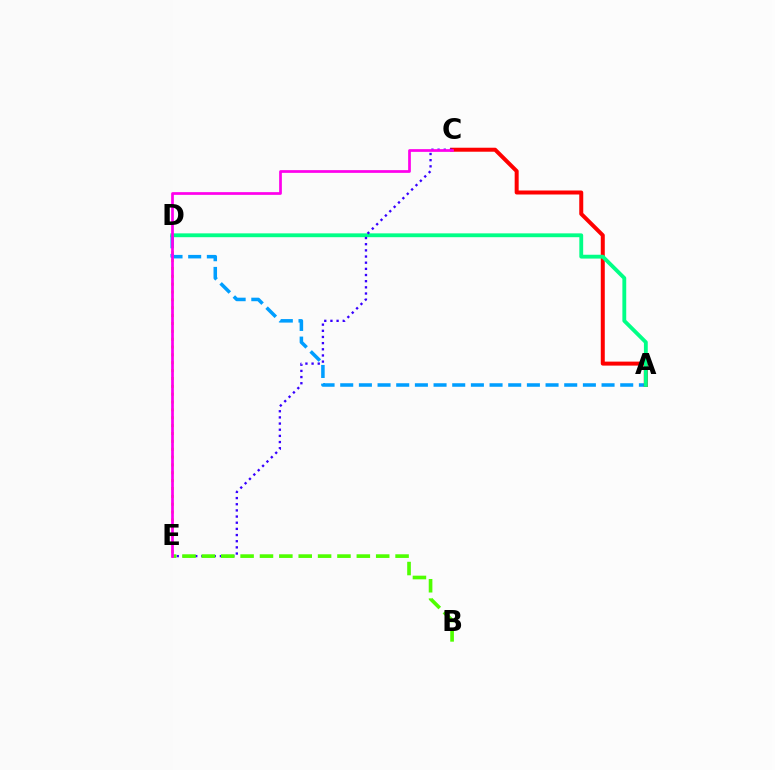{('D', 'E'): [{'color': '#ffd500', 'line_style': 'dotted', 'thickness': 2.14}], ('A', 'D'): [{'color': '#009eff', 'line_style': 'dashed', 'thickness': 2.54}, {'color': '#00ff86', 'line_style': 'solid', 'thickness': 2.76}], ('A', 'C'): [{'color': '#ff0000', 'line_style': 'solid', 'thickness': 2.88}], ('C', 'E'): [{'color': '#3700ff', 'line_style': 'dotted', 'thickness': 1.67}, {'color': '#ff00ed', 'line_style': 'solid', 'thickness': 1.96}], ('B', 'E'): [{'color': '#4fff00', 'line_style': 'dashed', 'thickness': 2.63}]}